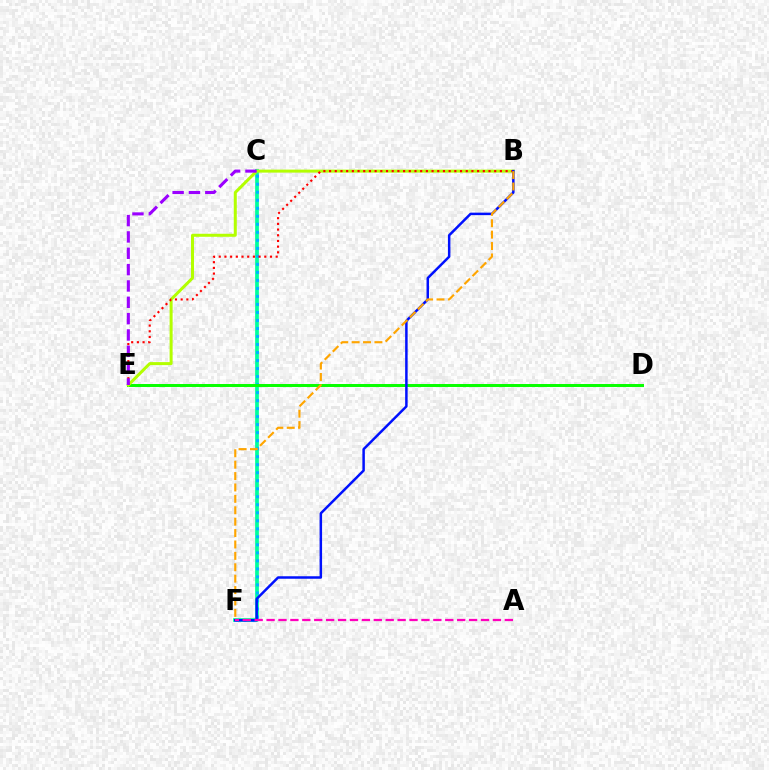{('C', 'F'): [{'color': '#00ff9d', 'line_style': 'solid', 'thickness': 2.69}, {'color': '#00b5ff', 'line_style': 'dotted', 'thickness': 2.18}], ('D', 'E'): [{'color': '#08ff00', 'line_style': 'solid', 'thickness': 2.14}], ('B', 'E'): [{'color': '#b3ff00', 'line_style': 'solid', 'thickness': 2.17}, {'color': '#ff0000', 'line_style': 'dotted', 'thickness': 1.55}], ('B', 'F'): [{'color': '#0010ff', 'line_style': 'solid', 'thickness': 1.79}, {'color': '#ffa500', 'line_style': 'dashed', 'thickness': 1.55}], ('A', 'F'): [{'color': '#ff00bd', 'line_style': 'dashed', 'thickness': 1.62}], ('C', 'E'): [{'color': '#9b00ff', 'line_style': 'dashed', 'thickness': 2.22}]}